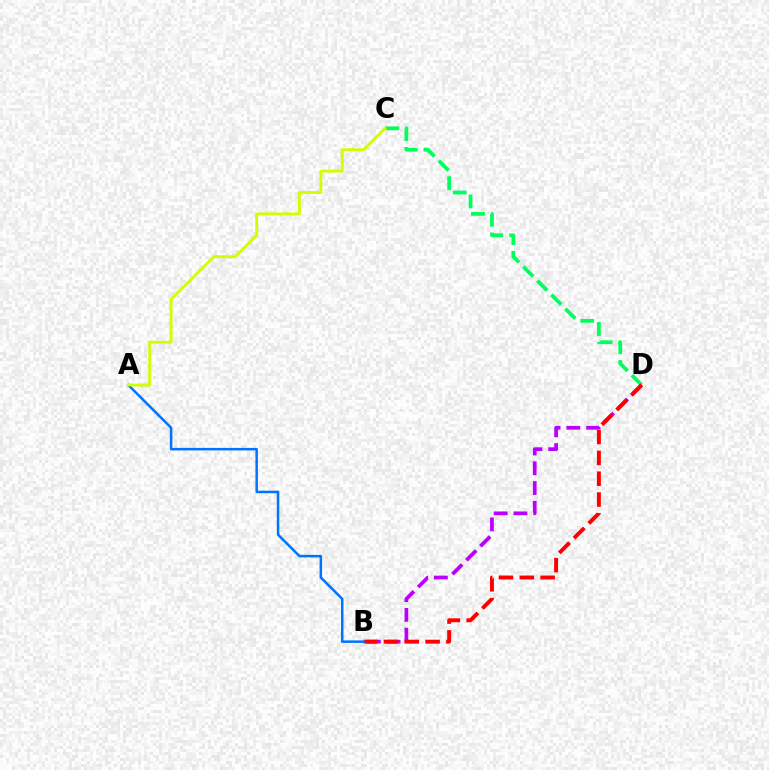{('C', 'D'): [{'color': '#00ff5c', 'line_style': 'dashed', 'thickness': 2.7}], ('B', 'D'): [{'color': '#b900ff', 'line_style': 'dashed', 'thickness': 2.69}, {'color': '#ff0000', 'line_style': 'dashed', 'thickness': 2.83}], ('A', 'B'): [{'color': '#0074ff', 'line_style': 'solid', 'thickness': 1.8}], ('A', 'C'): [{'color': '#d1ff00', 'line_style': 'solid', 'thickness': 2.07}]}